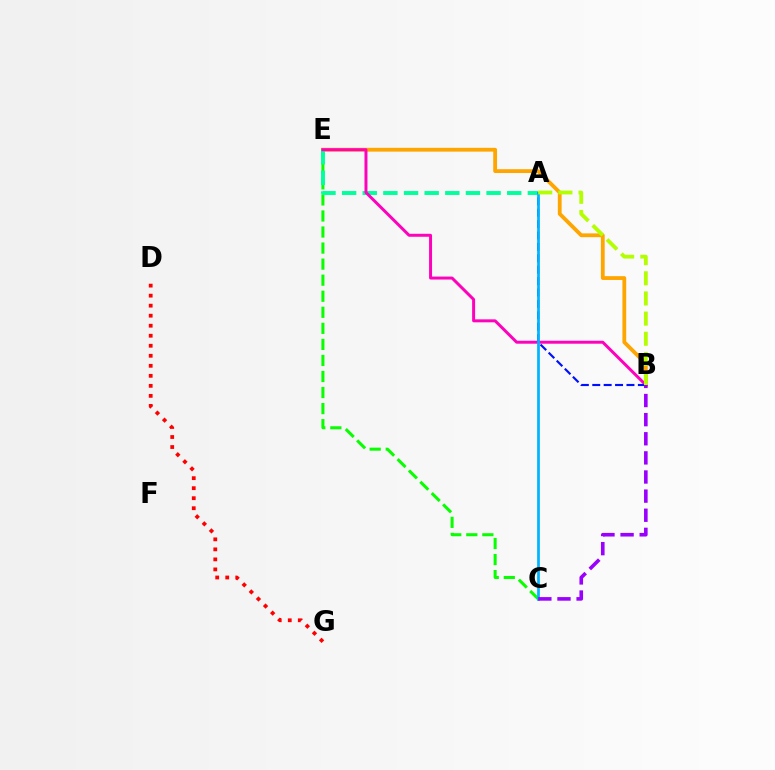{('D', 'G'): [{'color': '#ff0000', 'line_style': 'dotted', 'thickness': 2.72}], ('B', 'E'): [{'color': '#ffa500', 'line_style': 'solid', 'thickness': 2.73}, {'color': '#ff00bd', 'line_style': 'solid', 'thickness': 2.14}], ('C', 'E'): [{'color': '#08ff00', 'line_style': 'dashed', 'thickness': 2.18}], ('A', 'E'): [{'color': '#00ff9d', 'line_style': 'dashed', 'thickness': 2.8}], ('A', 'B'): [{'color': '#0010ff', 'line_style': 'dashed', 'thickness': 1.55}, {'color': '#b3ff00', 'line_style': 'dashed', 'thickness': 2.74}], ('A', 'C'): [{'color': '#00b5ff', 'line_style': 'solid', 'thickness': 1.97}], ('B', 'C'): [{'color': '#9b00ff', 'line_style': 'dashed', 'thickness': 2.6}]}